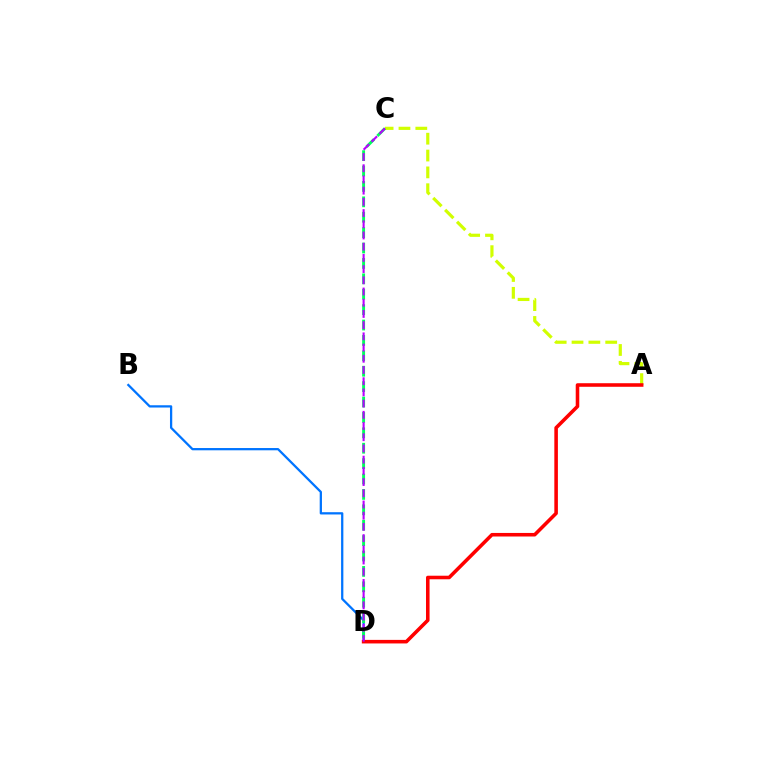{('A', 'C'): [{'color': '#d1ff00', 'line_style': 'dashed', 'thickness': 2.29}], ('B', 'D'): [{'color': '#0074ff', 'line_style': 'solid', 'thickness': 1.63}], ('A', 'D'): [{'color': '#ff0000', 'line_style': 'solid', 'thickness': 2.57}], ('C', 'D'): [{'color': '#00ff5c', 'line_style': 'dashed', 'thickness': 2.09}, {'color': '#b900ff', 'line_style': 'dashed', 'thickness': 1.52}]}